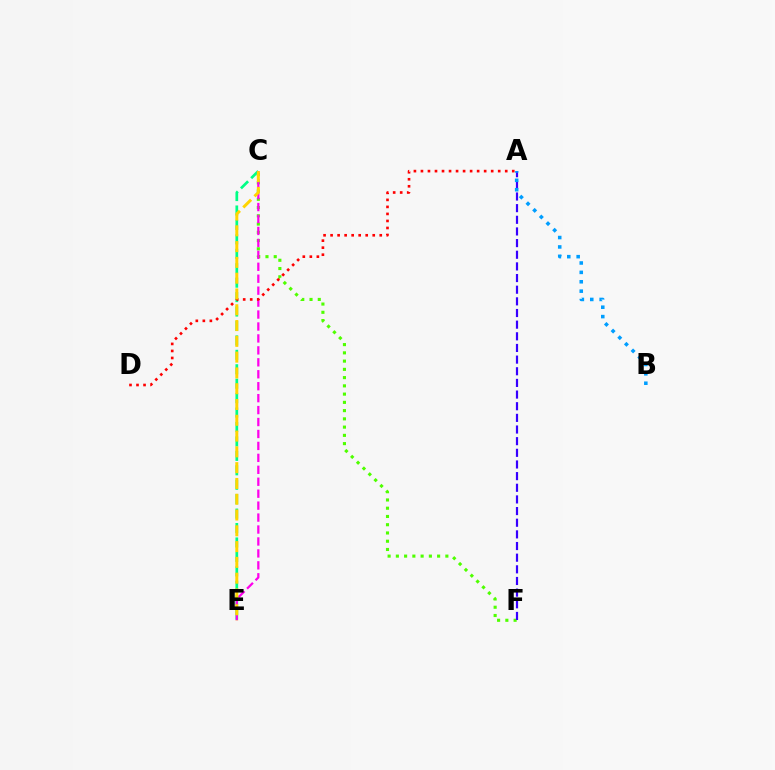{('C', 'F'): [{'color': '#4fff00', 'line_style': 'dotted', 'thickness': 2.24}], ('C', 'E'): [{'color': '#00ff86', 'line_style': 'dashed', 'thickness': 1.96}, {'color': '#ff00ed', 'line_style': 'dashed', 'thickness': 1.62}, {'color': '#ffd500', 'line_style': 'dashed', 'thickness': 2.14}], ('A', 'D'): [{'color': '#ff0000', 'line_style': 'dotted', 'thickness': 1.91}], ('A', 'F'): [{'color': '#3700ff', 'line_style': 'dashed', 'thickness': 1.58}], ('A', 'B'): [{'color': '#009eff', 'line_style': 'dotted', 'thickness': 2.55}]}